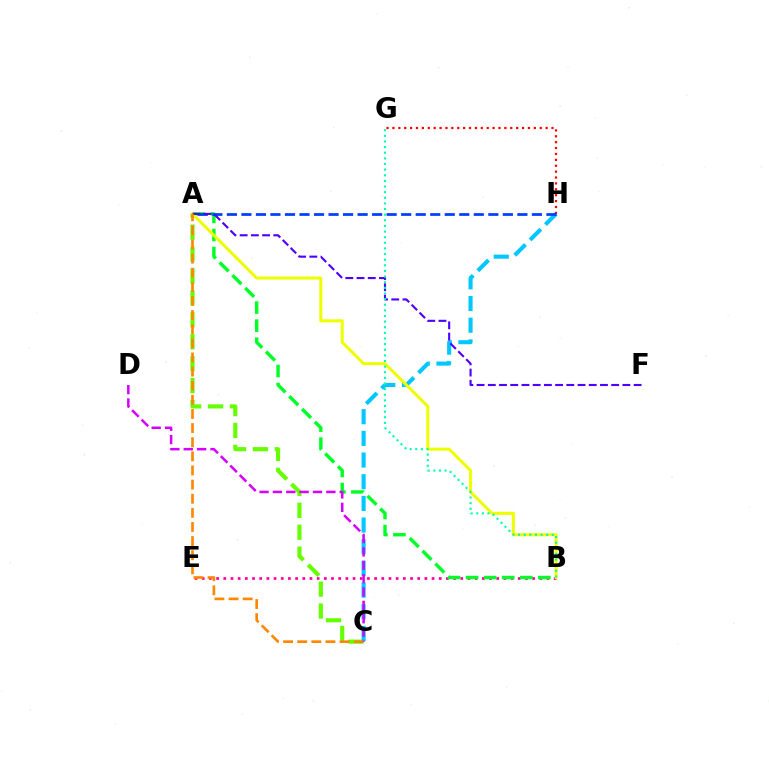{('B', 'E'): [{'color': '#ff00a0', 'line_style': 'dotted', 'thickness': 1.95}], ('A', 'C'): [{'color': '#66ff00', 'line_style': 'dashed', 'thickness': 2.98}, {'color': '#ff8800', 'line_style': 'dashed', 'thickness': 1.92}], ('G', 'H'): [{'color': '#ff0000', 'line_style': 'dotted', 'thickness': 1.6}], ('C', 'H'): [{'color': '#00c7ff', 'line_style': 'dashed', 'thickness': 2.94}], ('A', 'B'): [{'color': '#00ff27', 'line_style': 'dashed', 'thickness': 2.46}, {'color': '#eeff00', 'line_style': 'solid', 'thickness': 2.17}], ('A', 'H'): [{'color': '#003fff', 'line_style': 'dashed', 'thickness': 1.97}], ('A', 'F'): [{'color': '#4f00ff', 'line_style': 'dashed', 'thickness': 1.52}], ('C', 'D'): [{'color': '#d600ff', 'line_style': 'dashed', 'thickness': 1.82}], ('B', 'G'): [{'color': '#00ffaf', 'line_style': 'dotted', 'thickness': 1.53}]}